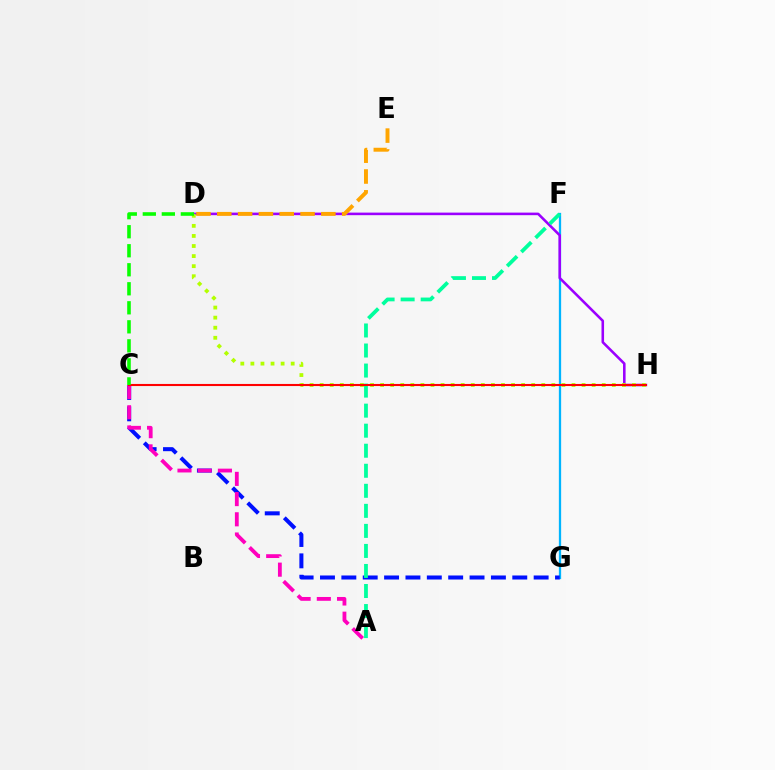{('F', 'G'): [{'color': '#00b5ff', 'line_style': 'solid', 'thickness': 1.64}], ('D', 'H'): [{'color': '#9b00ff', 'line_style': 'solid', 'thickness': 1.85}, {'color': '#b3ff00', 'line_style': 'dotted', 'thickness': 2.74}], ('C', 'G'): [{'color': '#0010ff', 'line_style': 'dashed', 'thickness': 2.9}], ('D', 'E'): [{'color': '#ffa500', 'line_style': 'dashed', 'thickness': 2.83}], ('A', 'F'): [{'color': '#00ff9d', 'line_style': 'dashed', 'thickness': 2.72}], ('A', 'C'): [{'color': '#ff00bd', 'line_style': 'dashed', 'thickness': 2.75}], ('C', 'H'): [{'color': '#ff0000', 'line_style': 'solid', 'thickness': 1.51}], ('C', 'D'): [{'color': '#08ff00', 'line_style': 'dashed', 'thickness': 2.58}]}